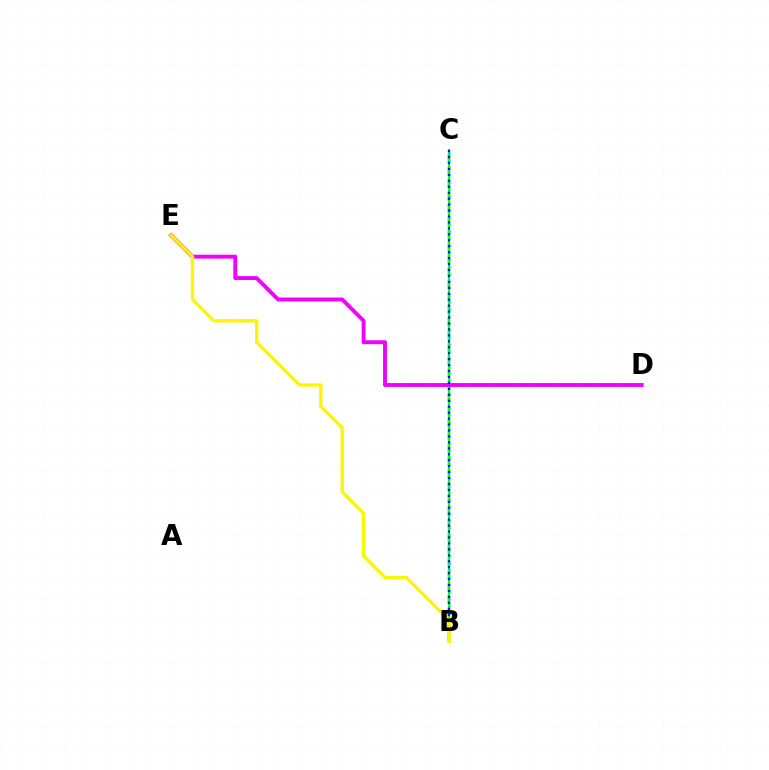{('B', 'C'): [{'color': '#ff0000', 'line_style': 'dashed', 'thickness': 1.71}, {'color': '#00fff6', 'line_style': 'dotted', 'thickness': 1.92}, {'color': '#08ff00', 'line_style': 'solid', 'thickness': 1.52}, {'color': '#0010ff', 'line_style': 'dotted', 'thickness': 1.61}], ('D', 'E'): [{'color': '#ee00ff', 'line_style': 'solid', 'thickness': 2.81}], ('B', 'E'): [{'color': '#fcf500', 'line_style': 'solid', 'thickness': 2.37}]}